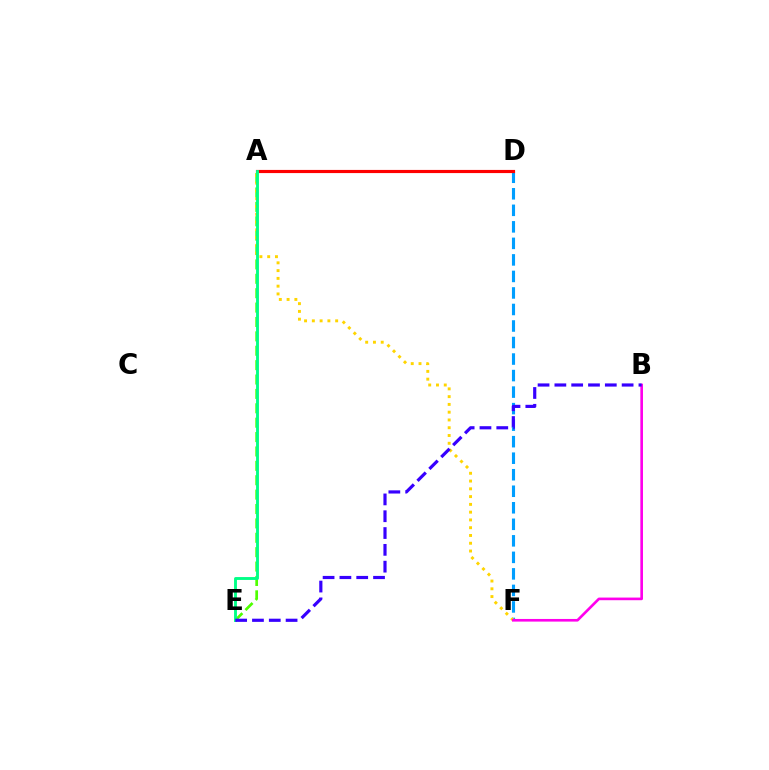{('D', 'F'): [{'color': '#009eff', 'line_style': 'dashed', 'thickness': 2.24}], ('A', 'D'): [{'color': '#ff0000', 'line_style': 'solid', 'thickness': 2.27}], ('A', 'E'): [{'color': '#4fff00', 'line_style': 'dashed', 'thickness': 1.95}, {'color': '#00ff86', 'line_style': 'solid', 'thickness': 2.07}], ('A', 'F'): [{'color': '#ffd500', 'line_style': 'dotted', 'thickness': 2.11}], ('B', 'F'): [{'color': '#ff00ed', 'line_style': 'solid', 'thickness': 1.9}], ('B', 'E'): [{'color': '#3700ff', 'line_style': 'dashed', 'thickness': 2.28}]}